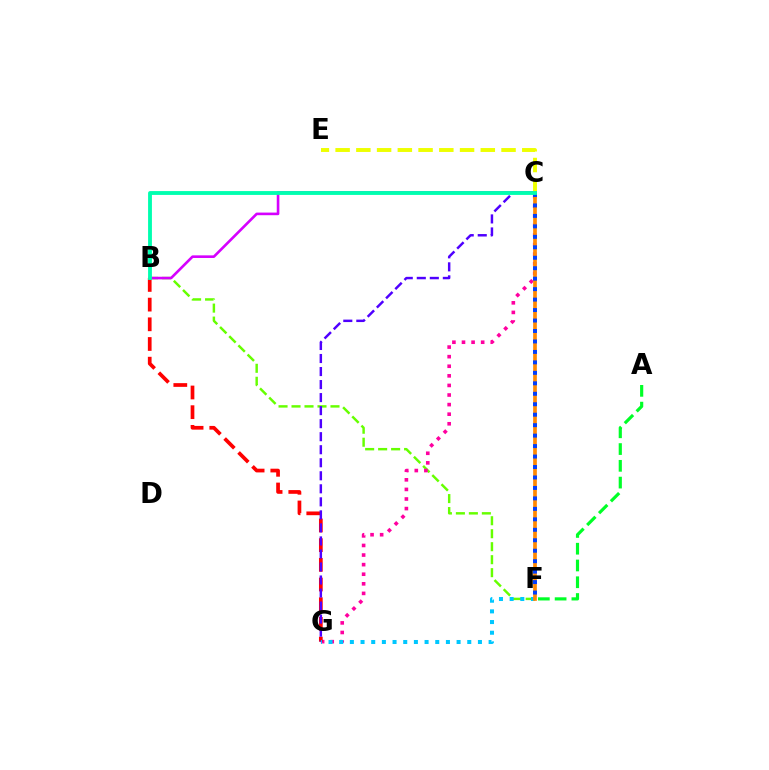{('B', 'F'): [{'color': '#66ff00', 'line_style': 'dashed', 'thickness': 1.76}], ('C', 'G'): [{'color': '#ff00a0', 'line_style': 'dotted', 'thickness': 2.61}, {'color': '#4f00ff', 'line_style': 'dashed', 'thickness': 1.77}], ('B', 'G'): [{'color': '#ff0000', 'line_style': 'dashed', 'thickness': 2.67}], ('F', 'G'): [{'color': '#00c7ff', 'line_style': 'dotted', 'thickness': 2.9}], ('B', 'C'): [{'color': '#d600ff', 'line_style': 'solid', 'thickness': 1.89}, {'color': '#00ffaf', 'line_style': 'solid', 'thickness': 2.77}], ('A', 'F'): [{'color': '#00ff27', 'line_style': 'dashed', 'thickness': 2.28}], ('C', 'E'): [{'color': '#eeff00', 'line_style': 'dashed', 'thickness': 2.82}], ('C', 'F'): [{'color': '#ff8800', 'line_style': 'solid', 'thickness': 2.65}, {'color': '#003fff', 'line_style': 'dotted', 'thickness': 2.84}]}